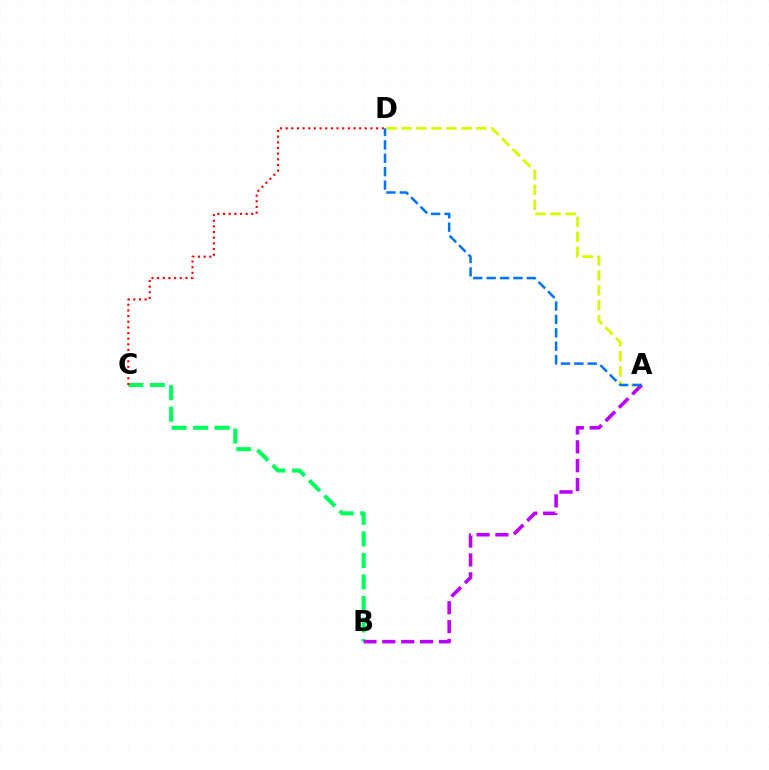{('B', 'C'): [{'color': '#00ff5c', 'line_style': 'dashed', 'thickness': 2.92}], ('C', 'D'): [{'color': '#ff0000', 'line_style': 'dotted', 'thickness': 1.54}], ('A', 'D'): [{'color': '#d1ff00', 'line_style': 'dashed', 'thickness': 2.03}, {'color': '#0074ff', 'line_style': 'dashed', 'thickness': 1.82}], ('A', 'B'): [{'color': '#b900ff', 'line_style': 'dashed', 'thickness': 2.56}]}